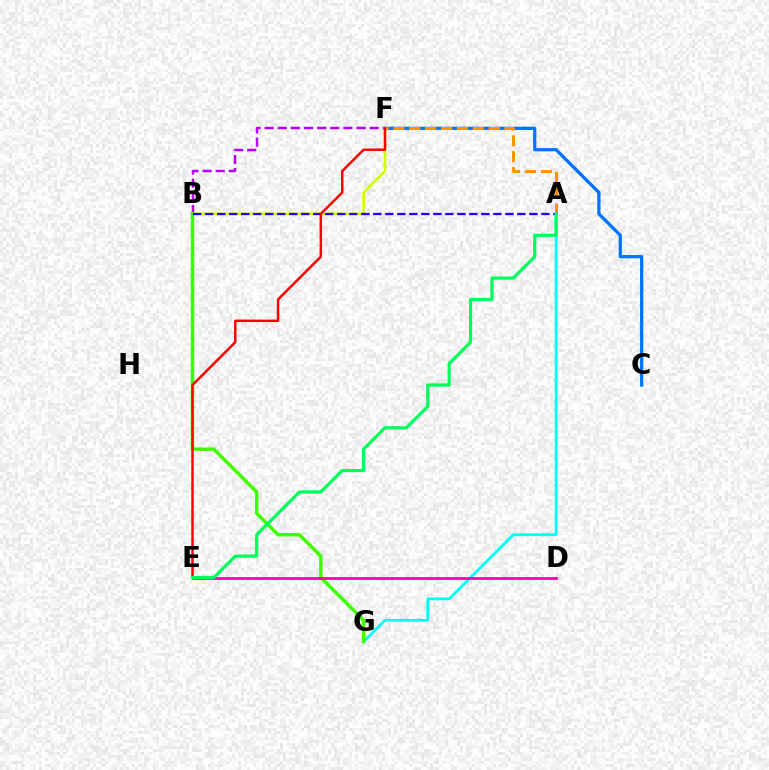{('B', 'F'): [{'color': '#b900ff', 'line_style': 'dashed', 'thickness': 1.78}, {'color': '#d1ff00', 'line_style': 'solid', 'thickness': 1.87}], ('C', 'F'): [{'color': '#0074ff', 'line_style': 'solid', 'thickness': 2.33}], ('A', 'G'): [{'color': '#00fff6', 'line_style': 'solid', 'thickness': 1.99}], ('A', 'F'): [{'color': '#ff9400', 'line_style': 'dashed', 'thickness': 2.16}], ('B', 'G'): [{'color': '#3dff00', 'line_style': 'solid', 'thickness': 2.48}], ('D', 'E'): [{'color': '#ff00ac', 'line_style': 'solid', 'thickness': 1.98}], ('A', 'B'): [{'color': '#2500ff', 'line_style': 'dashed', 'thickness': 1.63}], ('E', 'F'): [{'color': '#ff0000', 'line_style': 'solid', 'thickness': 1.77}], ('A', 'E'): [{'color': '#00ff5c', 'line_style': 'solid', 'thickness': 2.32}]}